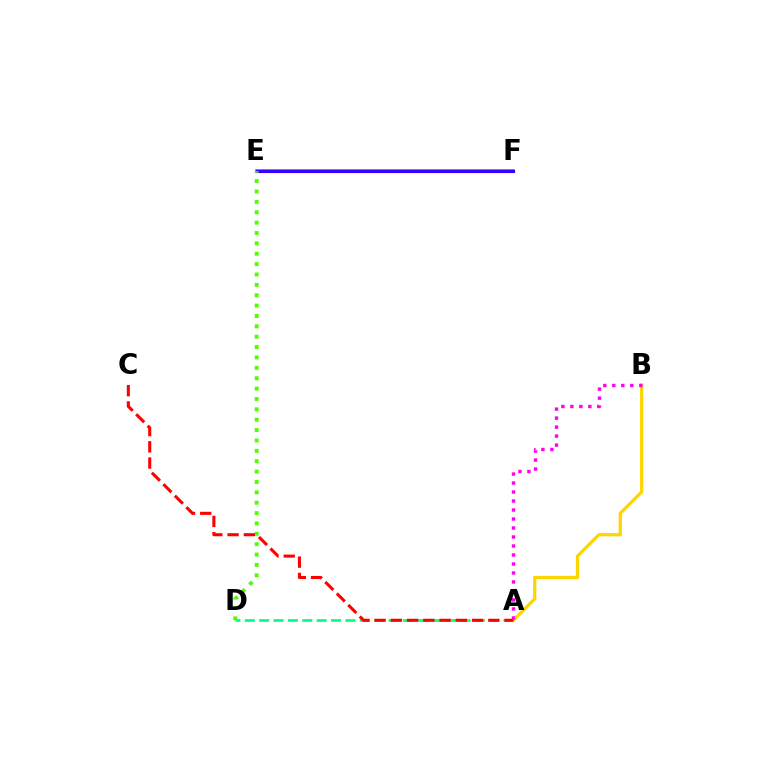{('E', 'F'): [{'color': '#009eff', 'line_style': 'solid', 'thickness': 2.65}, {'color': '#3700ff', 'line_style': 'solid', 'thickness': 2.26}], ('A', 'B'): [{'color': '#ffd500', 'line_style': 'solid', 'thickness': 2.33}, {'color': '#ff00ed', 'line_style': 'dotted', 'thickness': 2.44}], ('D', 'E'): [{'color': '#4fff00', 'line_style': 'dotted', 'thickness': 2.82}], ('A', 'D'): [{'color': '#00ff86', 'line_style': 'dashed', 'thickness': 1.95}], ('A', 'C'): [{'color': '#ff0000', 'line_style': 'dashed', 'thickness': 2.21}]}